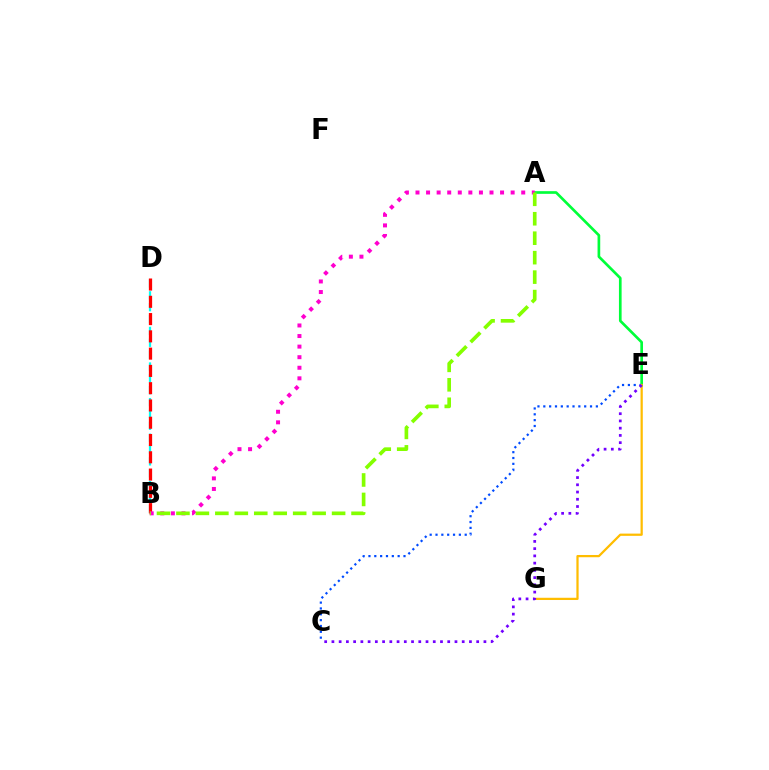{('A', 'E'): [{'color': '#00ff39', 'line_style': 'solid', 'thickness': 1.92}], ('B', 'D'): [{'color': '#00fff6', 'line_style': 'dashed', 'thickness': 1.61}, {'color': '#ff0000', 'line_style': 'dashed', 'thickness': 2.35}], ('C', 'E'): [{'color': '#004bff', 'line_style': 'dotted', 'thickness': 1.59}, {'color': '#7200ff', 'line_style': 'dotted', 'thickness': 1.97}], ('A', 'B'): [{'color': '#ff00cf', 'line_style': 'dotted', 'thickness': 2.87}, {'color': '#84ff00', 'line_style': 'dashed', 'thickness': 2.64}], ('E', 'G'): [{'color': '#ffbd00', 'line_style': 'solid', 'thickness': 1.61}]}